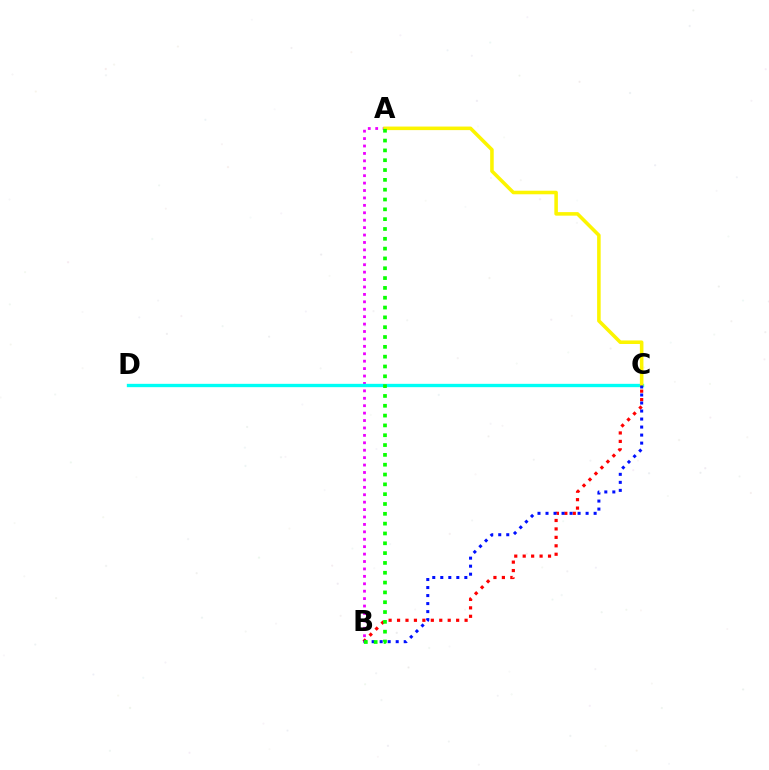{('A', 'B'): [{'color': '#ee00ff', 'line_style': 'dotted', 'thickness': 2.02}, {'color': '#08ff00', 'line_style': 'dotted', 'thickness': 2.67}], ('B', 'C'): [{'color': '#ff0000', 'line_style': 'dotted', 'thickness': 2.29}, {'color': '#0010ff', 'line_style': 'dotted', 'thickness': 2.18}], ('C', 'D'): [{'color': '#00fff6', 'line_style': 'solid', 'thickness': 2.4}], ('A', 'C'): [{'color': '#fcf500', 'line_style': 'solid', 'thickness': 2.56}]}